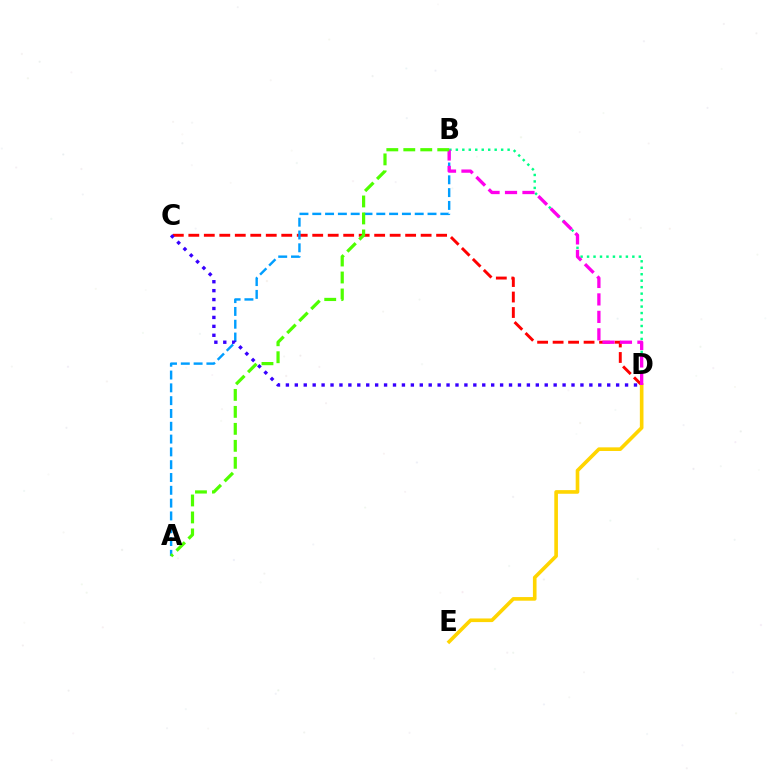{('B', 'D'): [{'color': '#00ff86', 'line_style': 'dotted', 'thickness': 1.76}, {'color': '#ff00ed', 'line_style': 'dashed', 'thickness': 2.37}], ('C', 'D'): [{'color': '#ff0000', 'line_style': 'dashed', 'thickness': 2.1}, {'color': '#3700ff', 'line_style': 'dotted', 'thickness': 2.43}], ('A', 'B'): [{'color': '#009eff', 'line_style': 'dashed', 'thickness': 1.74}, {'color': '#4fff00', 'line_style': 'dashed', 'thickness': 2.31}], ('D', 'E'): [{'color': '#ffd500', 'line_style': 'solid', 'thickness': 2.62}]}